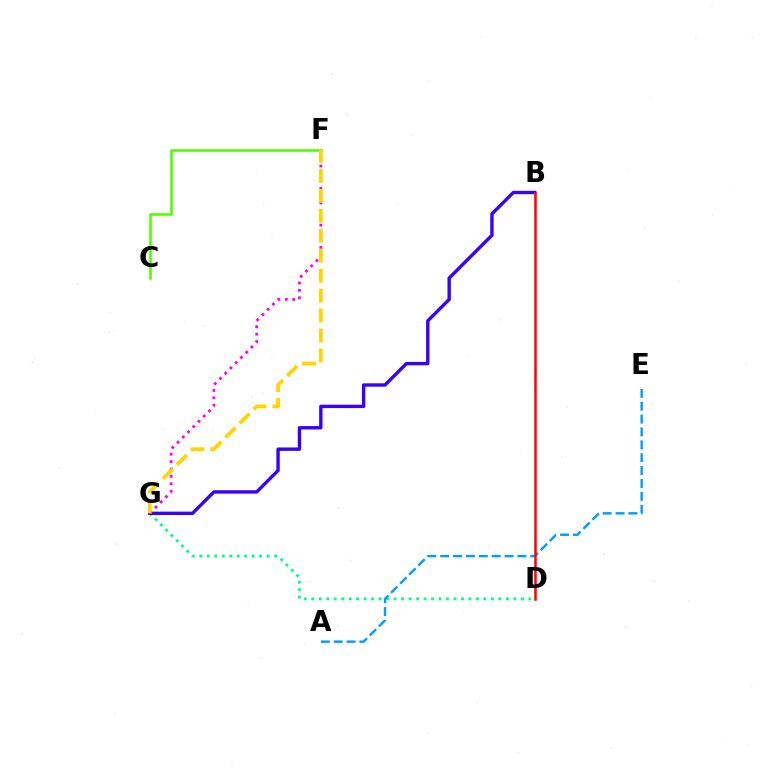{('D', 'G'): [{'color': '#00ff86', 'line_style': 'dotted', 'thickness': 2.03}], ('A', 'E'): [{'color': '#009eff', 'line_style': 'dashed', 'thickness': 1.75}], ('B', 'G'): [{'color': '#3700ff', 'line_style': 'solid', 'thickness': 2.43}], ('B', 'D'): [{'color': '#ff0000', 'line_style': 'solid', 'thickness': 1.8}], ('F', 'G'): [{'color': '#ff00ed', 'line_style': 'dotted', 'thickness': 2.01}, {'color': '#ffd500', 'line_style': 'dashed', 'thickness': 2.71}], ('C', 'F'): [{'color': '#4fff00', 'line_style': 'solid', 'thickness': 1.87}]}